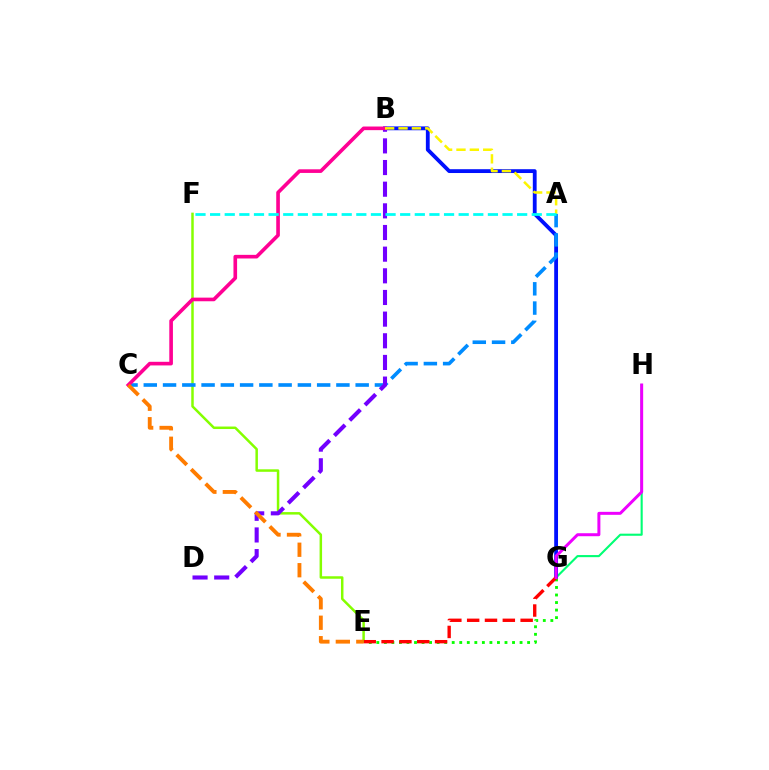{('G', 'H'): [{'color': '#00ff74', 'line_style': 'solid', 'thickness': 1.52}, {'color': '#ee00ff', 'line_style': 'solid', 'thickness': 2.15}], ('B', 'G'): [{'color': '#0010ff', 'line_style': 'solid', 'thickness': 2.75}], ('E', 'F'): [{'color': '#84ff00', 'line_style': 'solid', 'thickness': 1.79}], ('A', 'C'): [{'color': '#008cff', 'line_style': 'dashed', 'thickness': 2.62}], ('B', 'D'): [{'color': '#7200ff', 'line_style': 'dashed', 'thickness': 2.94}], ('E', 'G'): [{'color': '#08ff00', 'line_style': 'dotted', 'thickness': 2.05}, {'color': '#ff0000', 'line_style': 'dashed', 'thickness': 2.42}], ('B', 'C'): [{'color': '#ff0094', 'line_style': 'solid', 'thickness': 2.61}], ('A', 'B'): [{'color': '#fcf500', 'line_style': 'dashed', 'thickness': 1.82}], ('A', 'F'): [{'color': '#00fff6', 'line_style': 'dashed', 'thickness': 1.99}], ('C', 'E'): [{'color': '#ff7c00', 'line_style': 'dashed', 'thickness': 2.78}]}